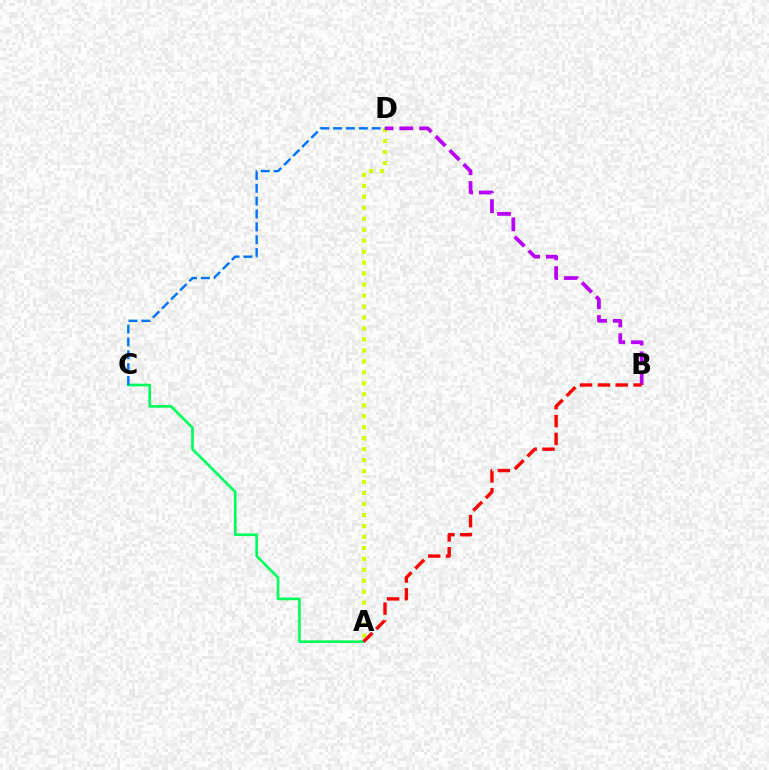{('A', 'C'): [{'color': '#00ff5c', 'line_style': 'solid', 'thickness': 1.91}], ('A', 'D'): [{'color': '#d1ff00', 'line_style': 'dotted', 'thickness': 2.98}], ('C', 'D'): [{'color': '#0074ff', 'line_style': 'dashed', 'thickness': 1.75}], ('B', 'D'): [{'color': '#b900ff', 'line_style': 'dashed', 'thickness': 2.69}], ('A', 'B'): [{'color': '#ff0000', 'line_style': 'dashed', 'thickness': 2.42}]}